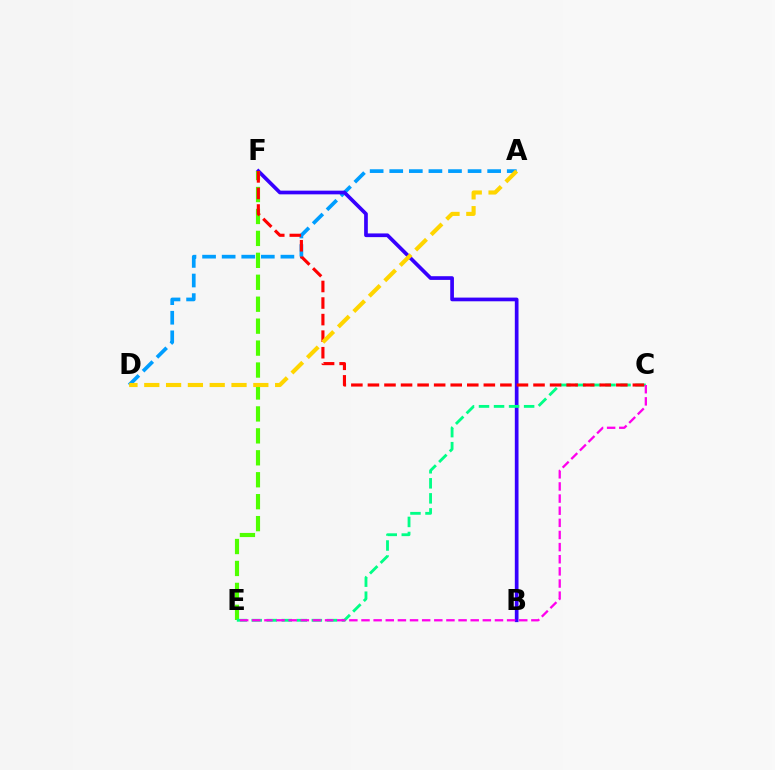{('A', 'D'): [{'color': '#009eff', 'line_style': 'dashed', 'thickness': 2.66}, {'color': '#ffd500', 'line_style': 'dashed', 'thickness': 2.96}], ('B', 'F'): [{'color': '#3700ff', 'line_style': 'solid', 'thickness': 2.66}], ('E', 'F'): [{'color': '#4fff00', 'line_style': 'dashed', 'thickness': 2.98}], ('C', 'E'): [{'color': '#00ff86', 'line_style': 'dashed', 'thickness': 2.04}, {'color': '#ff00ed', 'line_style': 'dashed', 'thickness': 1.65}], ('C', 'F'): [{'color': '#ff0000', 'line_style': 'dashed', 'thickness': 2.25}]}